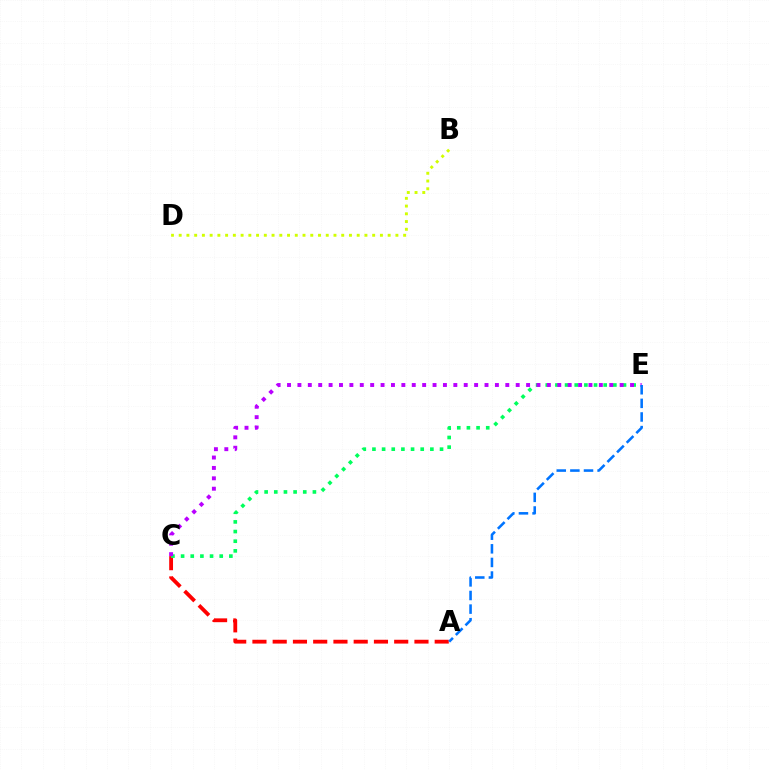{('B', 'D'): [{'color': '#d1ff00', 'line_style': 'dotted', 'thickness': 2.1}], ('A', 'C'): [{'color': '#ff0000', 'line_style': 'dashed', 'thickness': 2.75}], ('C', 'E'): [{'color': '#00ff5c', 'line_style': 'dotted', 'thickness': 2.62}, {'color': '#b900ff', 'line_style': 'dotted', 'thickness': 2.82}], ('A', 'E'): [{'color': '#0074ff', 'line_style': 'dashed', 'thickness': 1.85}]}